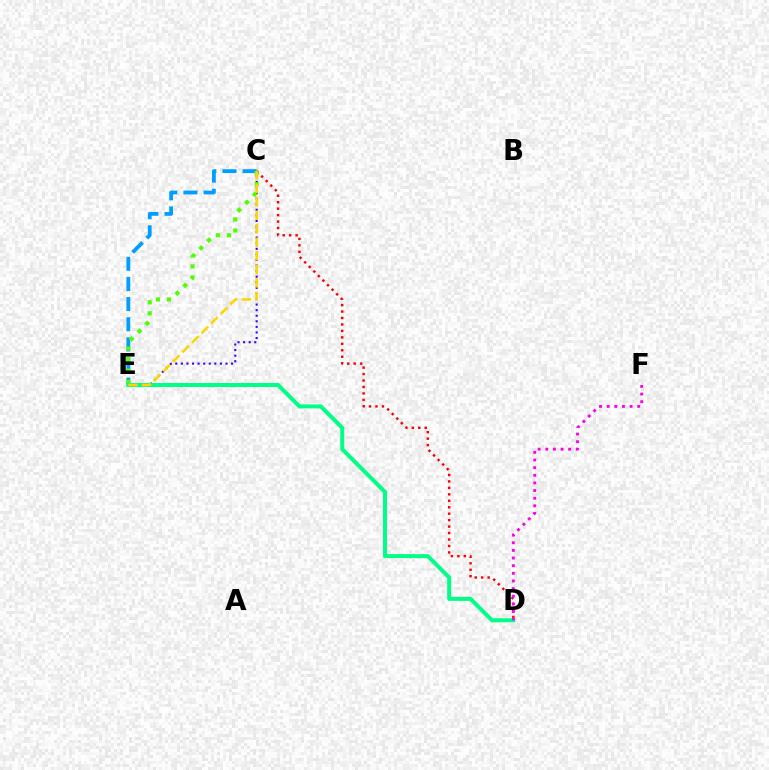{('C', 'D'): [{'color': '#ff0000', 'line_style': 'dotted', 'thickness': 1.75}], ('C', 'E'): [{'color': '#3700ff', 'line_style': 'dotted', 'thickness': 1.52}, {'color': '#009eff', 'line_style': 'dashed', 'thickness': 2.74}, {'color': '#4fff00', 'line_style': 'dotted', 'thickness': 3.0}, {'color': '#ffd500', 'line_style': 'dashed', 'thickness': 1.84}], ('D', 'E'): [{'color': '#00ff86', 'line_style': 'solid', 'thickness': 2.86}], ('D', 'F'): [{'color': '#ff00ed', 'line_style': 'dotted', 'thickness': 2.07}]}